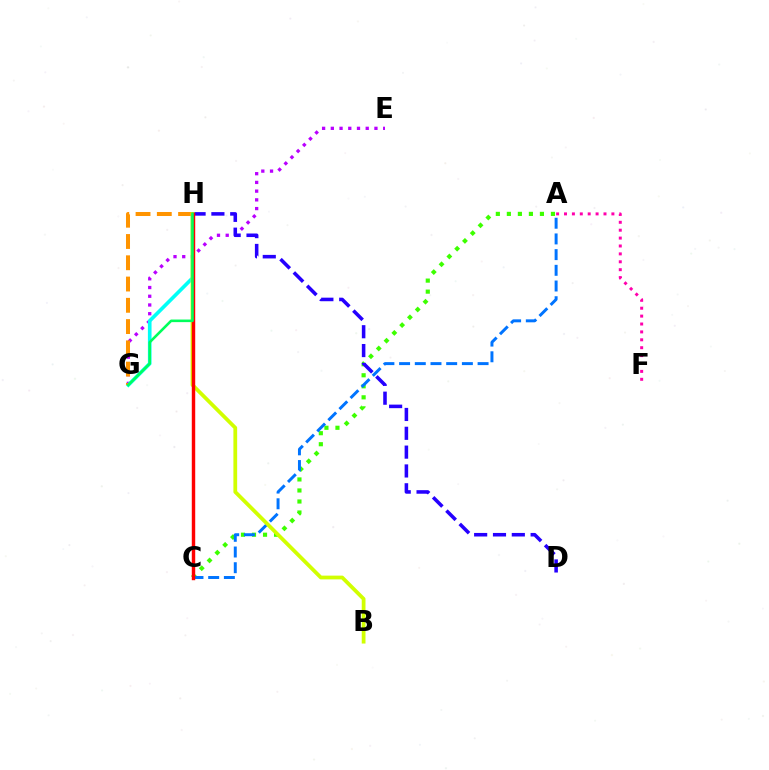{('A', 'F'): [{'color': '#ff00ac', 'line_style': 'dotted', 'thickness': 2.15}], ('A', 'C'): [{'color': '#3dff00', 'line_style': 'dotted', 'thickness': 2.99}, {'color': '#0074ff', 'line_style': 'dashed', 'thickness': 2.13}], ('E', 'G'): [{'color': '#b900ff', 'line_style': 'dotted', 'thickness': 2.37}], ('D', 'H'): [{'color': '#2500ff', 'line_style': 'dashed', 'thickness': 2.56}], ('G', 'H'): [{'color': '#00fff6', 'line_style': 'solid', 'thickness': 2.63}, {'color': '#ff9400', 'line_style': 'dashed', 'thickness': 2.89}, {'color': '#00ff5c', 'line_style': 'solid', 'thickness': 1.87}], ('B', 'H'): [{'color': '#d1ff00', 'line_style': 'solid', 'thickness': 2.71}], ('C', 'H'): [{'color': '#ff0000', 'line_style': 'solid', 'thickness': 2.47}]}